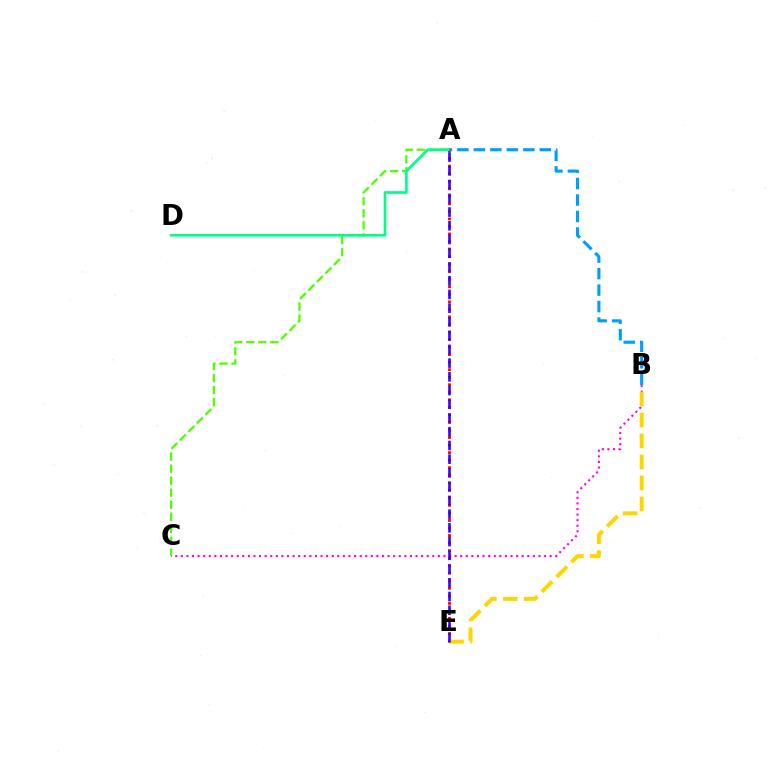{('A', 'E'): [{'color': '#ff0000', 'line_style': 'dotted', 'thickness': 2.05}, {'color': '#3700ff', 'line_style': 'dashed', 'thickness': 1.87}], ('B', 'C'): [{'color': '#ff00ed', 'line_style': 'dotted', 'thickness': 1.52}], ('B', 'E'): [{'color': '#ffd500', 'line_style': 'dashed', 'thickness': 2.85}], ('A', 'C'): [{'color': '#4fff00', 'line_style': 'dashed', 'thickness': 1.64}], ('A', 'D'): [{'color': '#00ff86', 'line_style': 'solid', 'thickness': 1.92}], ('A', 'B'): [{'color': '#009eff', 'line_style': 'dashed', 'thickness': 2.24}]}